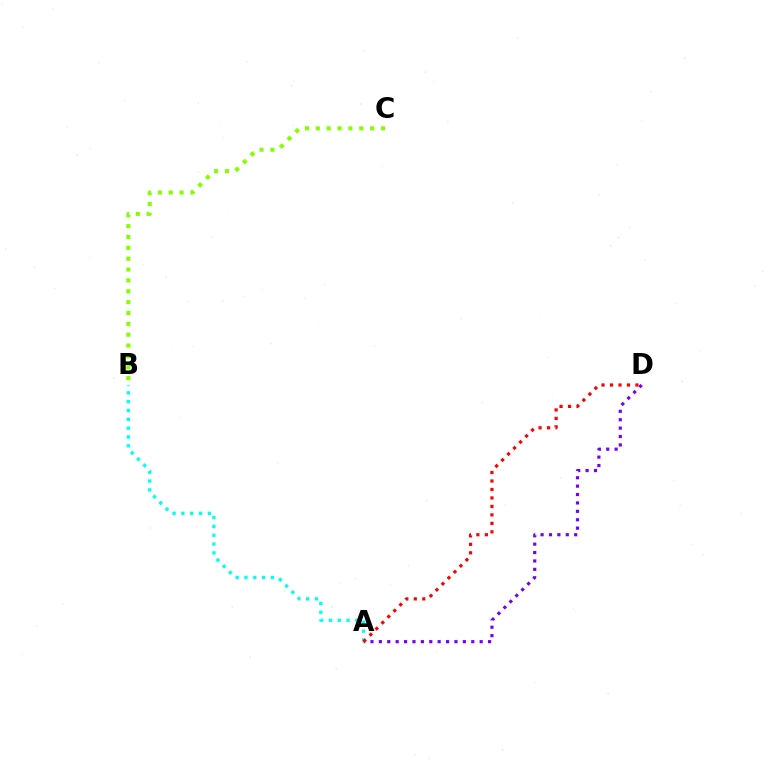{('A', 'B'): [{'color': '#00fff6', 'line_style': 'dotted', 'thickness': 2.4}], ('B', 'C'): [{'color': '#84ff00', 'line_style': 'dotted', 'thickness': 2.95}], ('A', 'D'): [{'color': '#7200ff', 'line_style': 'dotted', 'thickness': 2.28}, {'color': '#ff0000', 'line_style': 'dotted', 'thickness': 2.3}]}